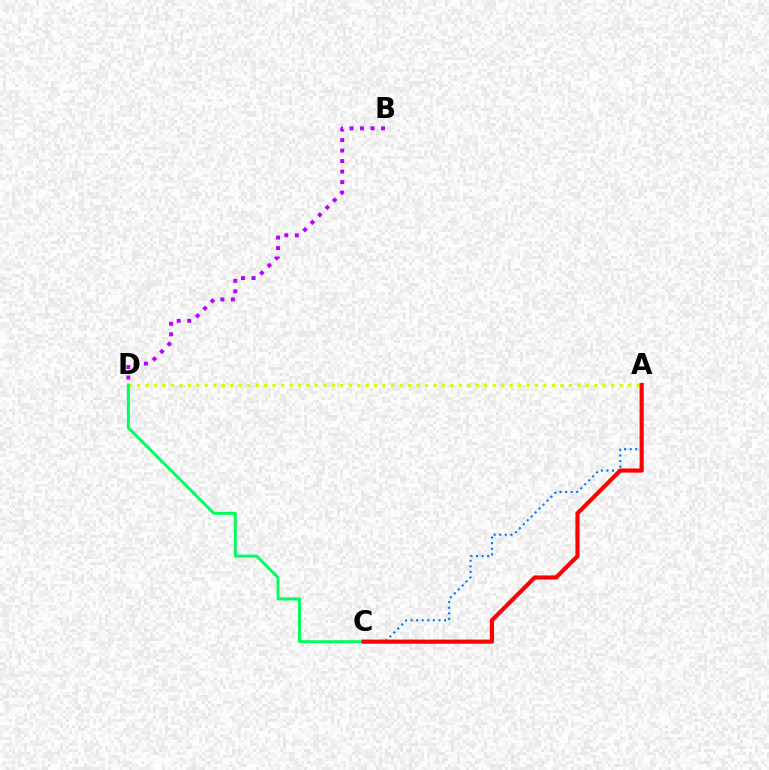{('B', 'D'): [{'color': '#b900ff', 'line_style': 'dotted', 'thickness': 2.85}], ('A', 'C'): [{'color': '#0074ff', 'line_style': 'dotted', 'thickness': 1.51}, {'color': '#ff0000', 'line_style': 'solid', 'thickness': 2.99}], ('A', 'D'): [{'color': '#d1ff00', 'line_style': 'dotted', 'thickness': 2.3}], ('C', 'D'): [{'color': '#00ff5c', 'line_style': 'solid', 'thickness': 2.12}]}